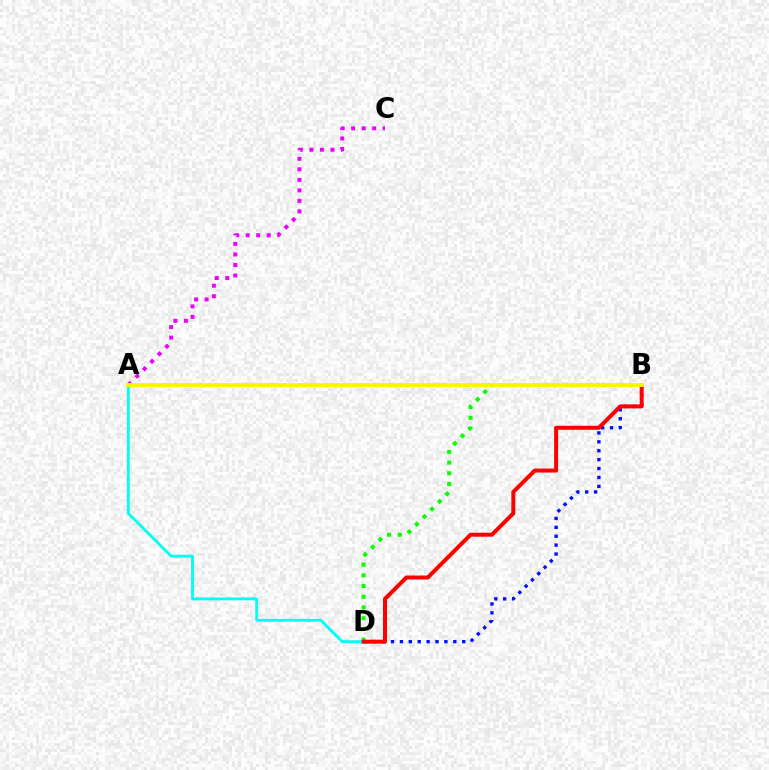{('B', 'D'): [{'color': '#08ff00', 'line_style': 'dotted', 'thickness': 2.91}, {'color': '#0010ff', 'line_style': 'dotted', 'thickness': 2.42}, {'color': '#ff0000', 'line_style': 'solid', 'thickness': 2.87}], ('A', 'D'): [{'color': '#00fff6', 'line_style': 'solid', 'thickness': 2.06}], ('A', 'C'): [{'color': '#ee00ff', 'line_style': 'dotted', 'thickness': 2.86}], ('A', 'B'): [{'color': '#fcf500', 'line_style': 'solid', 'thickness': 2.81}]}